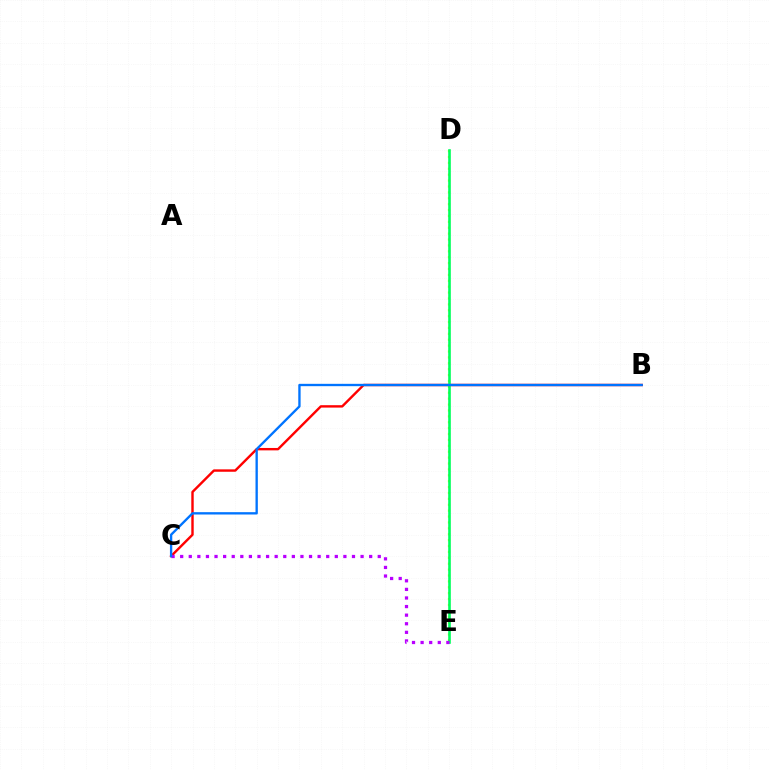{('D', 'E'): [{'color': '#d1ff00', 'line_style': 'dotted', 'thickness': 1.6}, {'color': '#00ff5c', 'line_style': 'solid', 'thickness': 1.89}], ('B', 'C'): [{'color': '#ff0000', 'line_style': 'solid', 'thickness': 1.73}, {'color': '#0074ff', 'line_style': 'solid', 'thickness': 1.69}], ('C', 'E'): [{'color': '#b900ff', 'line_style': 'dotted', 'thickness': 2.33}]}